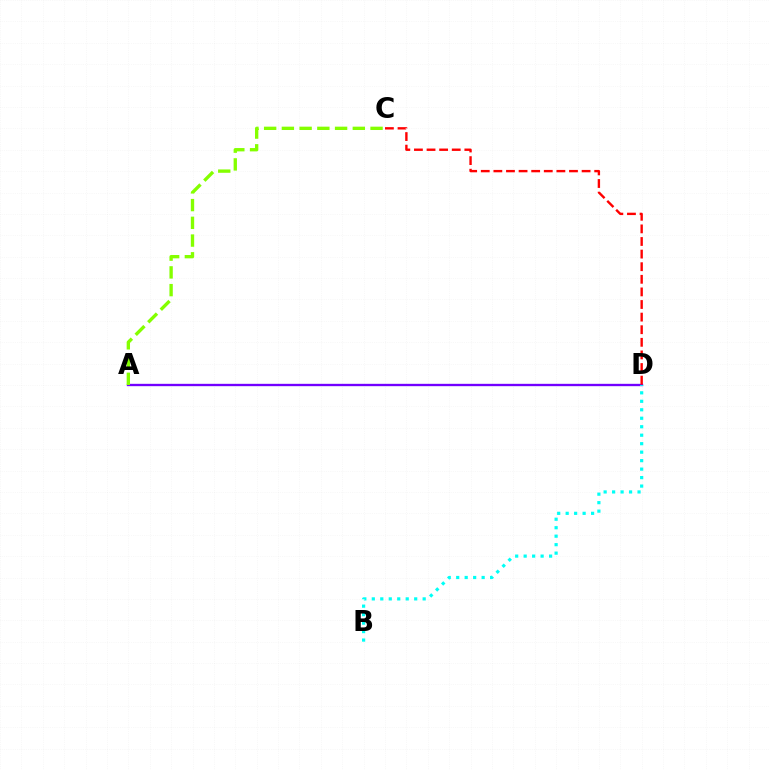{('A', 'D'): [{'color': '#7200ff', 'line_style': 'solid', 'thickness': 1.69}], ('C', 'D'): [{'color': '#ff0000', 'line_style': 'dashed', 'thickness': 1.71}], ('A', 'C'): [{'color': '#84ff00', 'line_style': 'dashed', 'thickness': 2.41}], ('B', 'D'): [{'color': '#00fff6', 'line_style': 'dotted', 'thickness': 2.3}]}